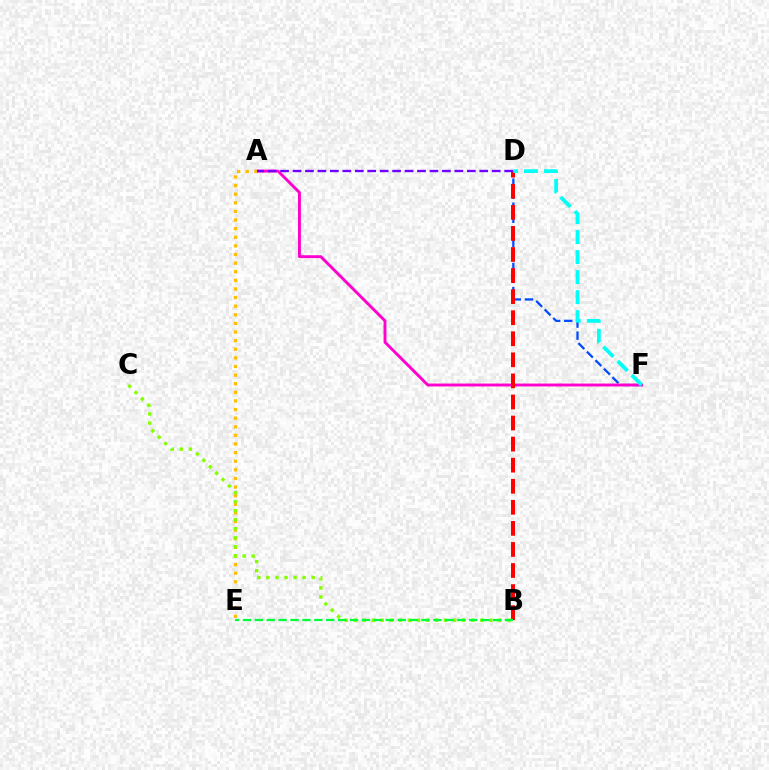{('D', 'F'): [{'color': '#004bff', 'line_style': 'dashed', 'thickness': 1.64}, {'color': '#00fff6', 'line_style': 'dashed', 'thickness': 2.72}], ('A', 'F'): [{'color': '#ff00cf', 'line_style': 'solid', 'thickness': 2.09}], ('B', 'D'): [{'color': '#ff0000', 'line_style': 'dashed', 'thickness': 2.86}], ('A', 'E'): [{'color': '#ffbd00', 'line_style': 'dotted', 'thickness': 2.34}], ('A', 'D'): [{'color': '#7200ff', 'line_style': 'dashed', 'thickness': 1.69}], ('B', 'C'): [{'color': '#84ff00', 'line_style': 'dotted', 'thickness': 2.46}], ('B', 'E'): [{'color': '#00ff39', 'line_style': 'dashed', 'thickness': 1.62}]}